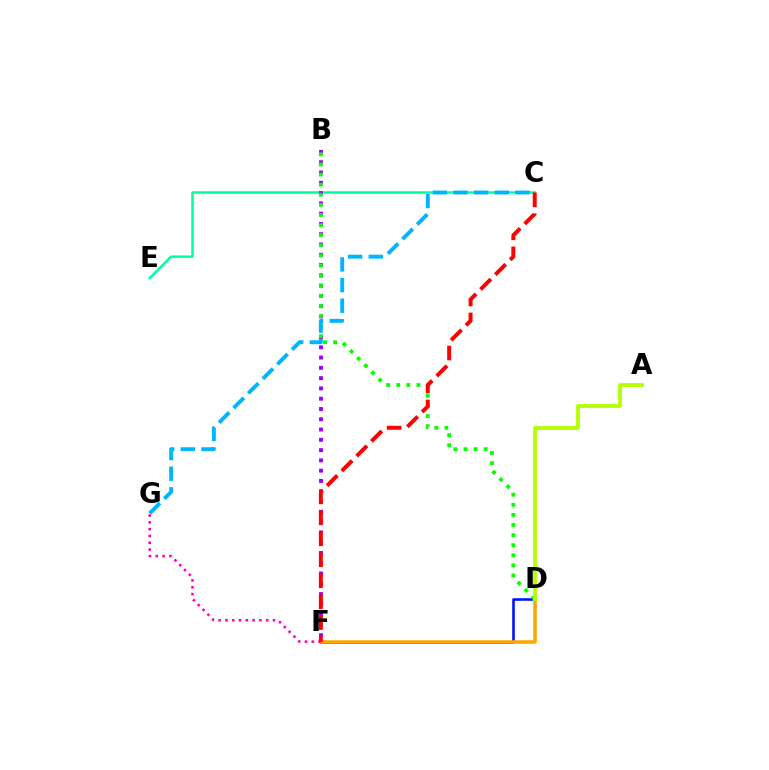{('C', 'E'): [{'color': '#00ff9d', 'line_style': 'solid', 'thickness': 1.79}], ('D', 'F'): [{'color': '#0010ff', 'line_style': 'solid', 'thickness': 1.86}, {'color': '#ffa500', 'line_style': 'solid', 'thickness': 2.52}], ('B', 'F'): [{'color': '#9b00ff', 'line_style': 'dotted', 'thickness': 2.79}], ('B', 'D'): [{'color': '#08ff00', 'line_style': 'dotted', 'thickness': 2.75}], ('C', 'G'): [{'color': '#00b5ff', 'line_style': 'dashed', 'thickness': 2.8}], ('A', 'D'): [{'color': '#b3ff00', 'line_style': 'solid', 'thickness': 2.73}], ('F', 'G'): [{'color': '#ff00bd', 'line_style': 'dotted', 'thickness': 1.85}], ('C', 'F'): [{'color': '#ff0000', 'line_style': 'dashed', 'thickness': 2.85}]}